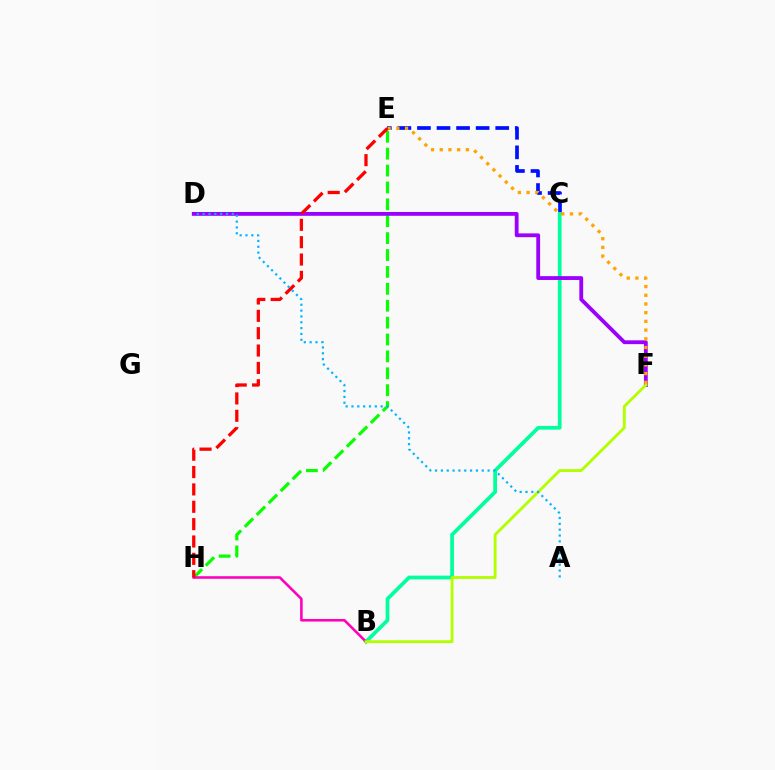{('C', 'E'): [{'color': '#0010ff', 'line_style': 'dashed', 'thickness': 2.66}], ('B', 'C'): [{'color': '#00ff9d', 'line_style': 'solid', 'thickness': 2.68}], ('E', 'H'): [{'color': '#08ff00', 'line_style': 'dashed', 'thickness': 2.29}, {'color': '#ff0000', 'line_style': 'dashed', 'thickness': 2.36}], ('B', 'H'): [{'color': '#ff00bd', 'line_style': 'solid', 'thickness': 1.86}], ('D', 'F'): [{'color': '#9b00ff', 'line_style': 'solid', 'thickness': 2.75}], ('E', 'F'): [{'color': '#ffa500', 'line_style': 'dotted', 'thickness': 2.37}], ('B', 'F'): [{'color': '#b3ff00', 'line_style': 'solid', 'thickness': 2.05}], ('A', 'D'): [{'color': '#00b5ff', 'line_style': 'dotted', 'thickness': 1.59}]}